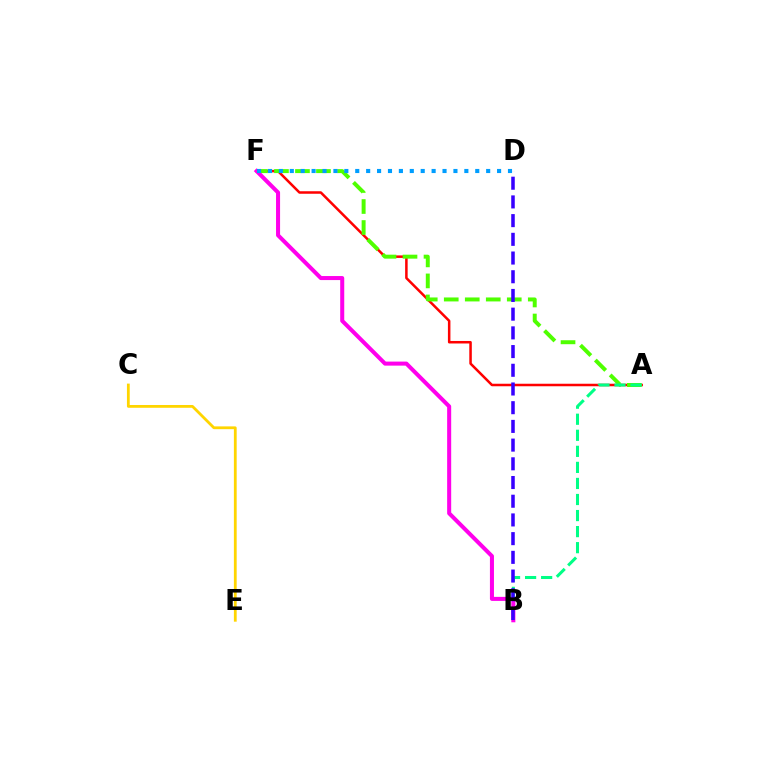{('A', 'F'): [{'color': '#ff0000', 'line_style': 'solid', 'thickness': 1.81}, {'color': '#4fff00', 'line_style': 'dashed', 'thickness': 2.85}], ('A', 'B'): [{'color': '#00ff86', 'line_style': 'dashed', 'thickness': 2.18}], ('B', 'F'): [{'color': '#ff00ed', 'line_style': 'solid', 'thickness': 2.9}], ('C', 'E'): [{'color': '#ffd500', 'line_style': 'solid', 'thickness': 2.01}], ('B', 'D'): [{'color': '#3700ff', 'line_style': 'dashed', 'thickness': 2.54}], ('D', 'F'): [{'color': '#009eff', 'line_style': 'dotted', 'thickness': 2.96}]}